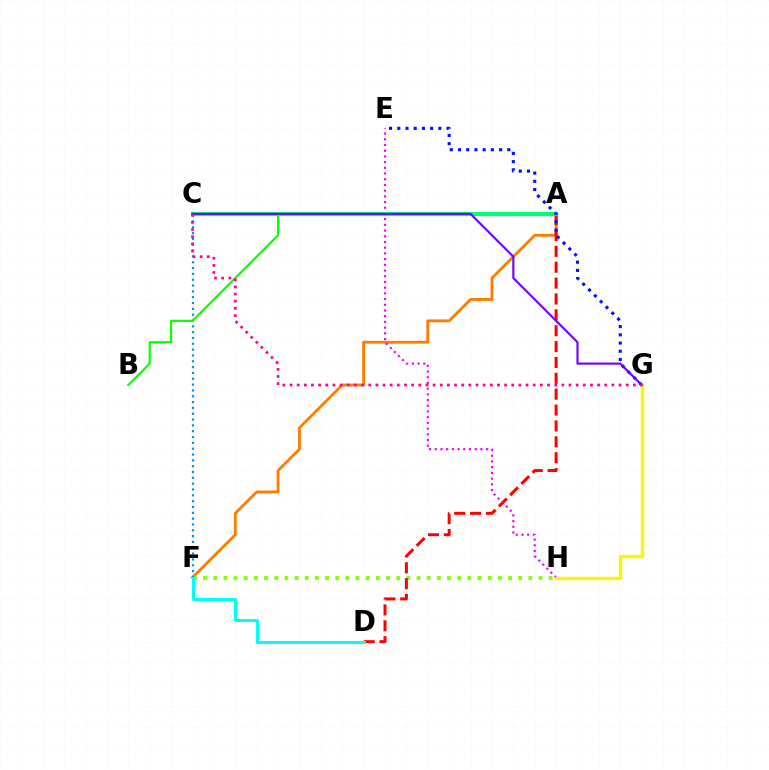{('A', 'F'): [{'color': '#ff7c00', 'line_style': 'solid', 'thickness': 2.03}], ('F', 'H'): [{'color': '#84ff00', 'line_style': 'dotted', 'thickness': 2.76}], ('E', 'H'): [{'color': '#ee00ff', 'line_style': 'dotted', 'thickness': 1.55}], ('C', 'F'): [{'color': '#008cff', 'line_style': 'dotted', 'thickness': 1.58}], ('A', 'D'): [{'color': '#ff0000', 'line_style': 'dashed', 'thickness': 2.16}], ('A', 'B'): [{'color': '#08ff00', 'line_style': 'solid', 'thickness': 1.55}], ('A', 'C'): [{'color': '#00ff74', 'line_style': 'solid', 'thickness': 3.0}], ('G', 'H'): [{'color': '#fcf500', 'line_style': 'solid', 'thickness': 2.41}], ('E', 'G'): [{'color': '#0010ff', 'line_style': 'dotted', 'thickness': 2.23}], ('C', 'G'): [{'color': '#7200ff', 'line_style': 'solid', 'thickness': 1.53}, {'color': '#ff0094', 'line_style': 'dotted', 'thickness': 1.94}], ('D', 'F'): [{'color': '#00fff6', 'line_style': 'solid', 'thickness': 2.16}]}